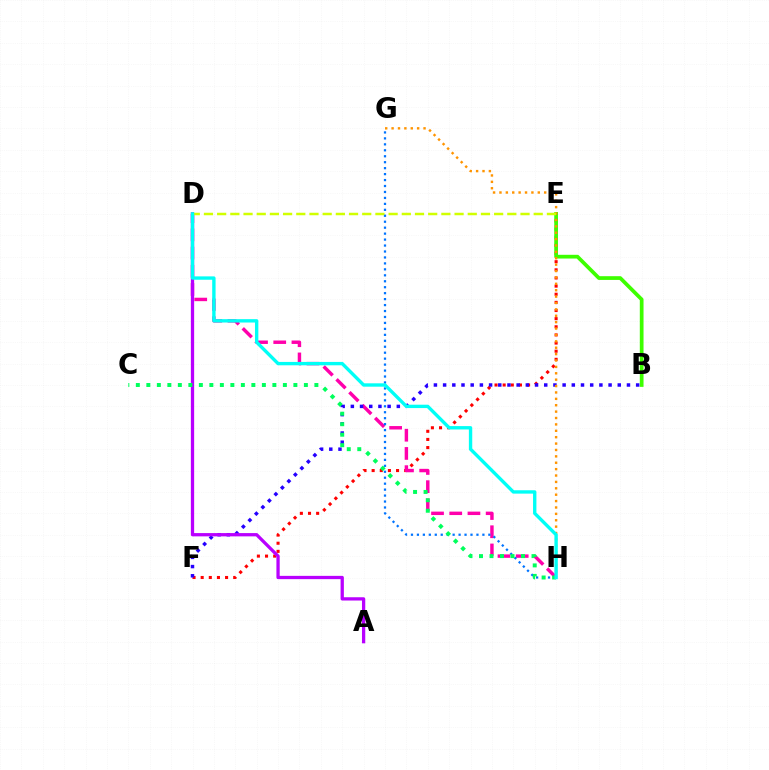{('E', 'F'): [{'color': '#ff0000', 'line_style': 'dotted', 'thickness': 2.21}], ('D', 'H'): [{'color': '#ff00ac', 'line_style': 'dashed', 'thickness': 2.47}, {'color': '#00fff6', 'line_style': 'solid', 'thickness': 2.43}], ('B', 'E'): [{'color': '#3dff00', 'line_style': 'solid', 'thickness': 2.69}], ('B', 'F'): [{'color': '#2500ff', 'line_style': 'dotted', 'thickness': 2.5}], ('A', 'D'): [{'color': '#b900ff', 'line_style': 'solid', 'thickness': 2.36}], ('G', 'H'): [{'color': '#ff9400', 'line_style': 'dotted', 'thickness': 1.74}, {'color': '#0074ff', 'line_style': 'dotted', 'thickness': 1.62}], ('D', 'E'): [{'color': '#d1ff00', 'line_style': 'dashed', 'thickness': 1.79}], ('C', 'H'): [{'color': '#00ff5c', 'line_style': 'dotted', 'thickness': 2.85}]}